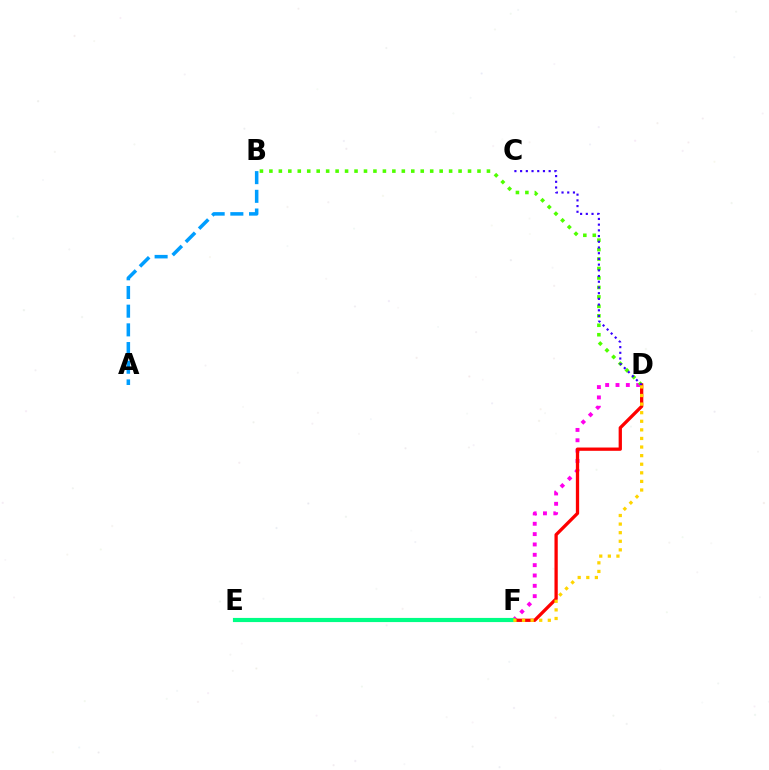{('D', 'F'): [{'color': '#ff00ed', 'line_style': 'dotted', 'thickness': 2.81}, {'color': '#ff0000', 'line_style': 'solid', 'thickness': 2.37}, {'color': '#ffd500', 'line_style': 'dotted', 'thickness': 2.33}], ('B', 'D'): [{'color': '#4fff00', 'line_style': 'dotted', 'thickness': 2.57}], ('A', 'B'): [{'color': '#009eff', 'line_style': 'dashed', 'thickness': 2.54}], ('E', 'F'): [{'color': '#00ff86', 'line_style': 'solid', 'thickness': 2.99}], ('C', 'D'): [{'color': '#3700ff', 'line_style': 'dotted', 'thickness': 1.55}]}